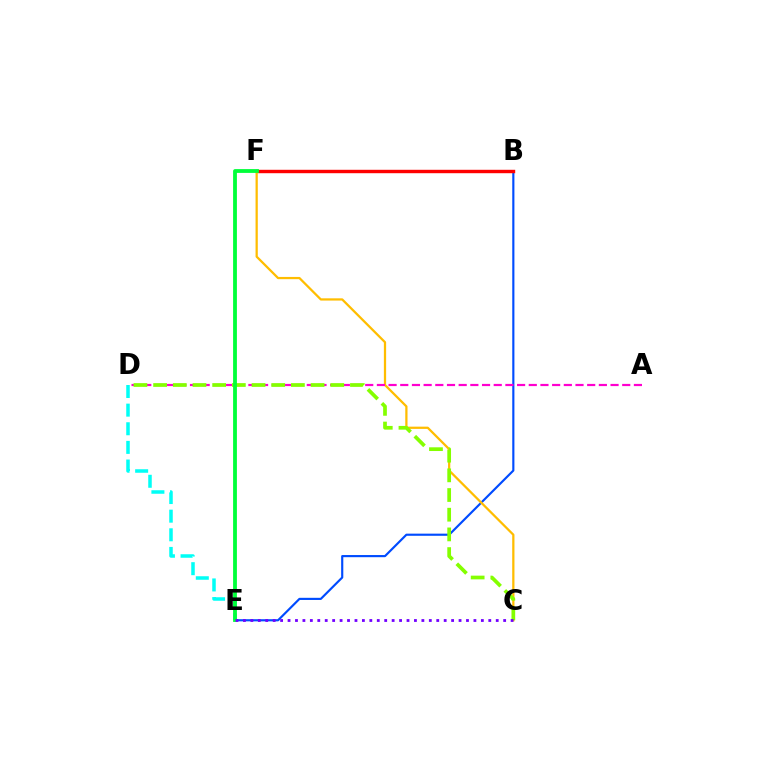{('B', 'E'): [{'color': '#004bff', 'line_style': 'solid', 'thickness': 1.55}], ('B', 'F'): [{'color': '#ff0000', 'line_style': 'solid', 'thickness': 2.46}], ('C', 'F'): [{'color': '#ffbd00', 'line_style': 'solid', 'thickness': 1.62}], ('A', 'D'): [{'color': '#ff00cf', 'line_style': 'dashed', 'thickness': 1.59}], ('D', 'E'): [{'color': '#00fff6', 'line_style': 'dashed', 'thickness': 2.53}], ('C', 'D'): [{'color': '#84ff00', 'line_style': 'dashed', 'thickness': 2.67}], ('E', 'F'): [{'color': '#00ff39', 'line_style': 'solid', 'thickness': 2.74}], ('C', 'E'): [{'color': '#7200ff', 'line_style': 'dotted', 'thickness': 2.02}]}